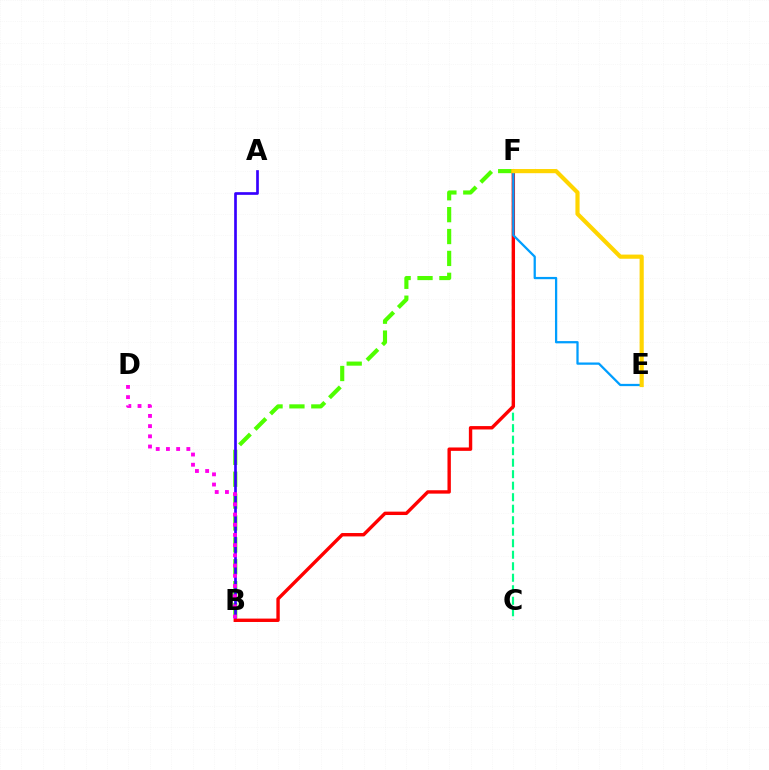{('C', 'F'): [{'color': '#00ff86', 'line_style': 'dashed', 'thickness': 1.56}], ('B', 'F'): [{'color': '#4fff00', 'line_style': 'dashed', 'thickness': 2.97}, {'color': '#ff0000', 'line_style': 'solid', 'thickness': 2.44}], ('A', 'B'): [{'color': '#3700ff', 'line_style': 'solid', 'thickness': 1.93}], ('B', 'D'): [{'color': '#ff00ed', 'line_style': 'dotted', 'thickness': 2.77}], ('E', 'F'): [{'color': '#009eff', 'line_style': 'solid', 'thickness': 1.63}, {'color': '#ffd500', 'line_style': 'solid', 'thickness': 3.0}]}